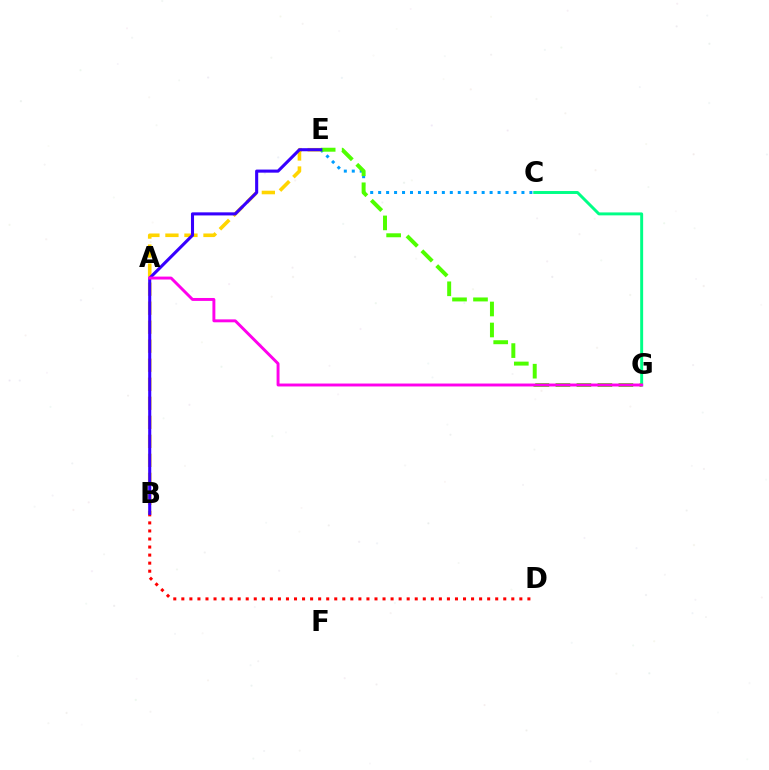{('C', 'G'): [{'color': '#00ff86', 'line_style': 'solid', 'thickness': 2.12}], ('C', 'E'): [{'color': '#009eff', 'line_style': 'dotted', 'thickness': 2.16}], ('B', 'E'): [{'color': '#ffd500', 'line_style': 'dashed', 'thickness': 2.58}, {'color': '#3700ff', 'line_style': 'solid', 'thickness': 2.22}], ('B', 'D'): [{'color': '#ff0000', 'line_style': 'dotted', 'thickness': 2.19}], ('E', 'G'): [{'color': '#4fff00', 'line_style': 'dashed', 'thickness': 2.85}], ('A', 'G'): [{'color': '#ff00ed', 'line_style': 'solid', 'thickness': 2.11}]}